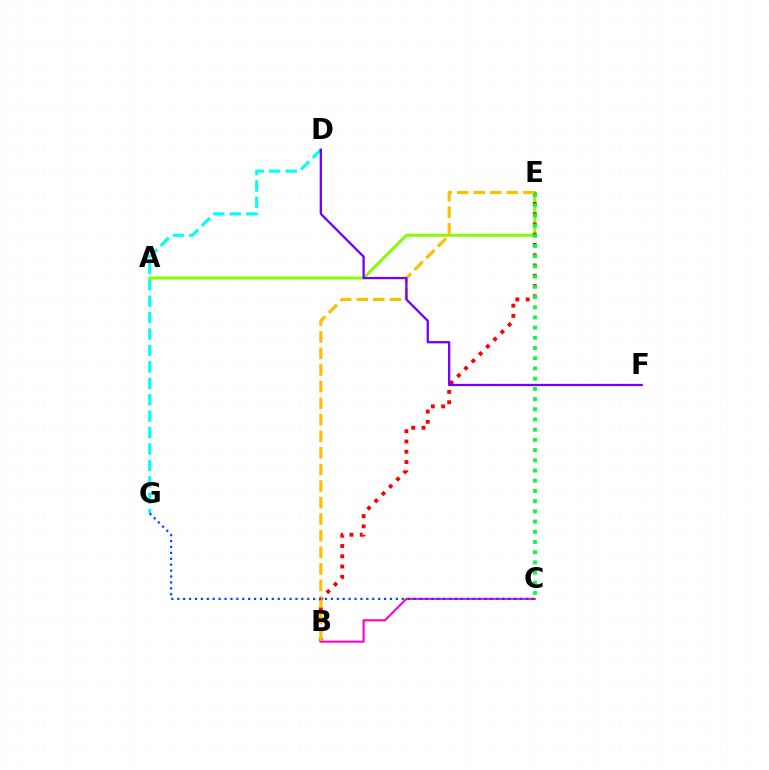{('D', 'G'): [{'color': '#00fff6', 'line_style': 'dashed', 'thickness': 2.23}], ('A', 'E'): [{'color': '#84ff00', 'line_style': 'solid', 'thickness': 2.14}], ('B', 'E'): [{'color': '#ff0000', 'line_style': 'dotted', 'thickness': 2.79}, {'color': '#ffbd00', 'line_style': 'dashed', 'thickness': 2.25}], ('B', 'C'): [{'color': '#ff00cf', 'line_style': 'solid', 'thickness': 1.51}], ('D', 'F'): [{'color': '#7200ff', 'line_style': 'solid', 'thickness': 1.64}], ('C', 'G'): [{'color': '#004bff', 'line_style': 'dotted', 'thickness': 1.61}], ('C', 'E'): [{'color': '#00ff39', 'line_style': 'dotted', 'thickness': 2.77}]}